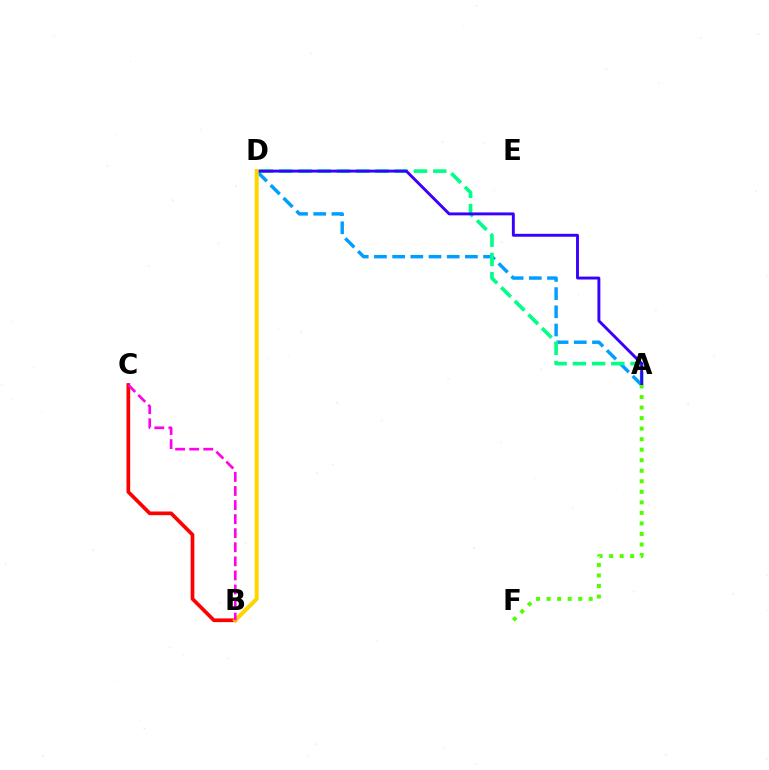{('A', 'D'): [{'color': '#009eff', 'line_style': 'dashed', 'thickness': 2.47}, {'color': '#00ff86', 'line_style': 'dashed', 'thickness': 2.61}, {'color': '#3700ff', 'line_style': 'solid', 'thickness': 2.09}], ('B', 'C'): [{'color': '#ff0000', 'line_style': 'solid', 'thickness': 2.66}, {'color': '#ff00ed', 'line_style': 'dashed', 'thickness': 1.91}], ('A', 'F'): [{'color': '#4fff00', 'line_style': 'dotted', 'thickness': 2.86}], ('B', 'D'): [{'color': '#ffd500', 'line_style': 'solid', 'thickness': 2.9}]}